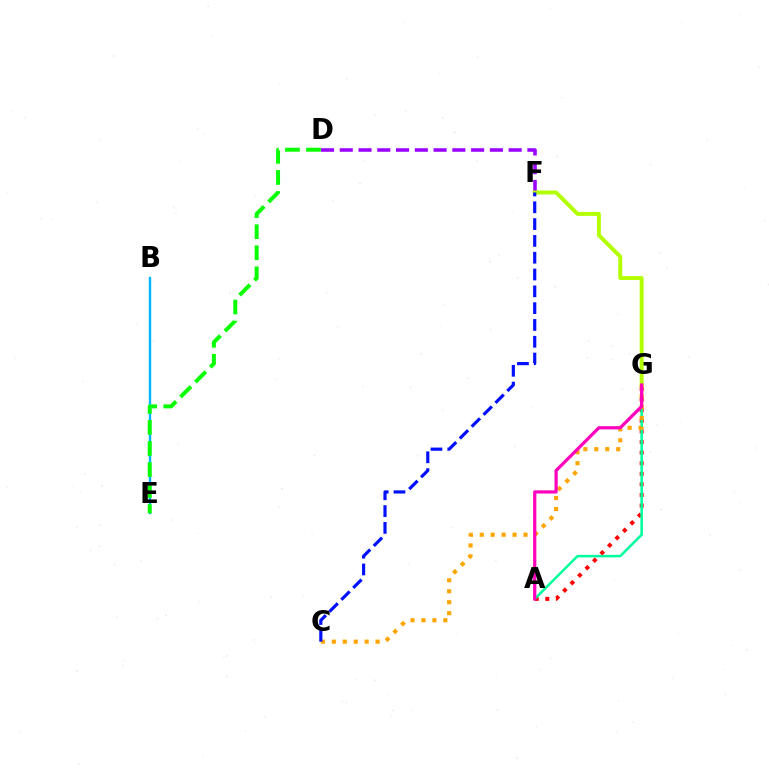{('B', 'E'): [{'color': '#00b5ff', 'line_style': 'solid', 'thickness': 1.72}], ('A', 'G'): [{'color': '#ff0000', 'line_style': 'dotted', 'thickness': 2.88}, {'color': '#00ff9d', 'line_style': 'solid', 'thickness': 1.82}, {'color': '#ff00bd', 'line_style': 'solid', 'thickness': 2.33}], ('D', 'F'): [{'color': '#9b00ff', 'line_style': 'dashed', 'thickness': 2.55}], ('C', 'G'): [{'color': '#ffa500', 'line_style': 'dotted', 'thickness': 2.97}], ('D', 'E'): [{'color': '#08ff00', 'line_style': 'dashed', 'thickness': 2.86}], ('F', 'G'): [{'color': '#b3ff00', 'line_style': 'solid', 'thickness': 2.83}], ('C', 'F'): [{'color': '#0010ff', 'line_style': 'dashed', 'thickness': 2.28}]}